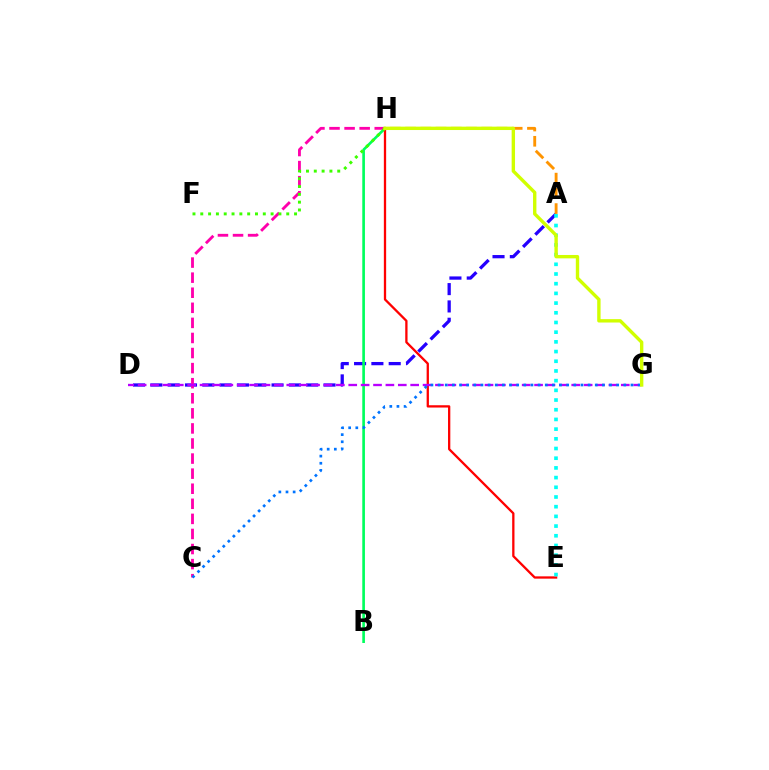{('A', 'D'): [{'color': '#2500ff', 'line_style': 'dashed', 'thickness': 2.35}], ('B', 'H'): [{'color': '#00ff5c', 'line_style': 'solid', 'thickness': 1.91}], ('C', 'H'): [{'color': '#ff00ac', 'line_style': 'dashed', 'thickness': 2.05}], ('E', 'H'): [{'color': '#ff0000', 'line_style': 'solid', 'thickness': 1.65}], ('D', 'G'): [{'color': '#b900ff', 'line_style': 'dashed', 'thickness': 1.68}], ('C', 'G'): [{'color': '#0074ff', 'line_style': 'dotted', 'thickness': 1.94}], ('F', 'H'): [{'color': '#3dff00', 'line_style': 'dotted', 'thickness': 2.12}], ('A', 'H'): [{'color': '#ff9400', 'line_style': 'dashed', 'thickness': 2.07}], ('A', 'E'): [{'color': '#00fff6', 'line_style': 'dotted', 'thickness': 2.63}], ('G', 'H'): [{'color': '#d1ff00', 'line_style': 'solid', 'thickness': 2.43}]}